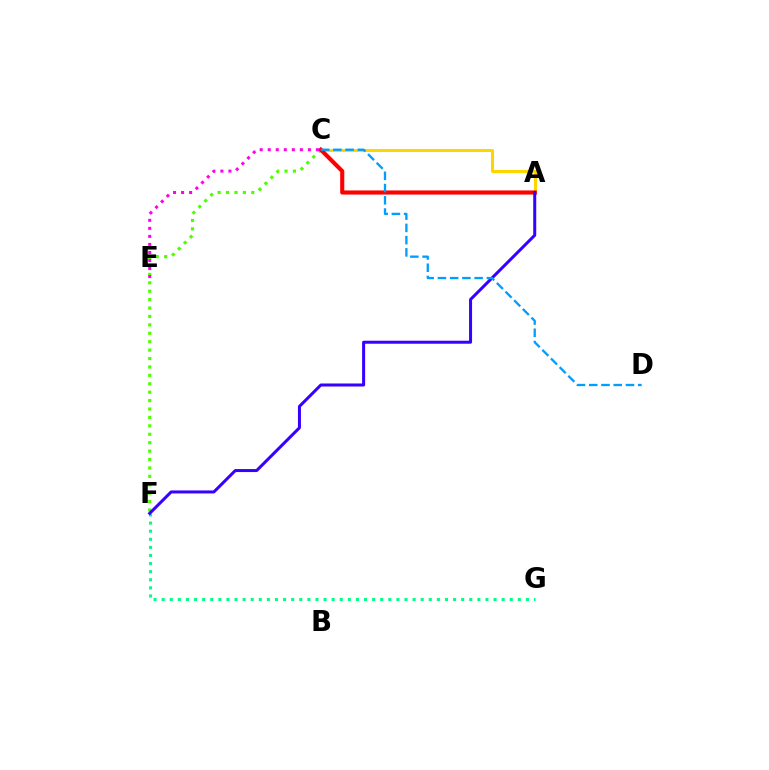{('A', 'C'): [{'color': '#ffd500', 'line_style': 'solid', 'thickness': 2.18}, {'color': '#ff0000', 'line_style': 'solid', 'thickness': 2.96}], ('F', 'G'): [{'color': '#00ff86', 'line_style': 'dotted', 'thickness': 2.2}], ('C', 'F'): [{'color': '#4fff00', 'line_style': 'dotted', 'thickness': 2.29}], ('A', 'F'): [{'color': '#3700ff', 'line_style': 'solid', 'thickness': 2.17}], ('C', 'E'): [{'color': '#ff00ed', 'line_style': 'dotted', 'thickness': 2.18}], ('C', 'D'): [{'color': '#009eff', 'line_style': 'dashed', 'thickness': 1.66}]}